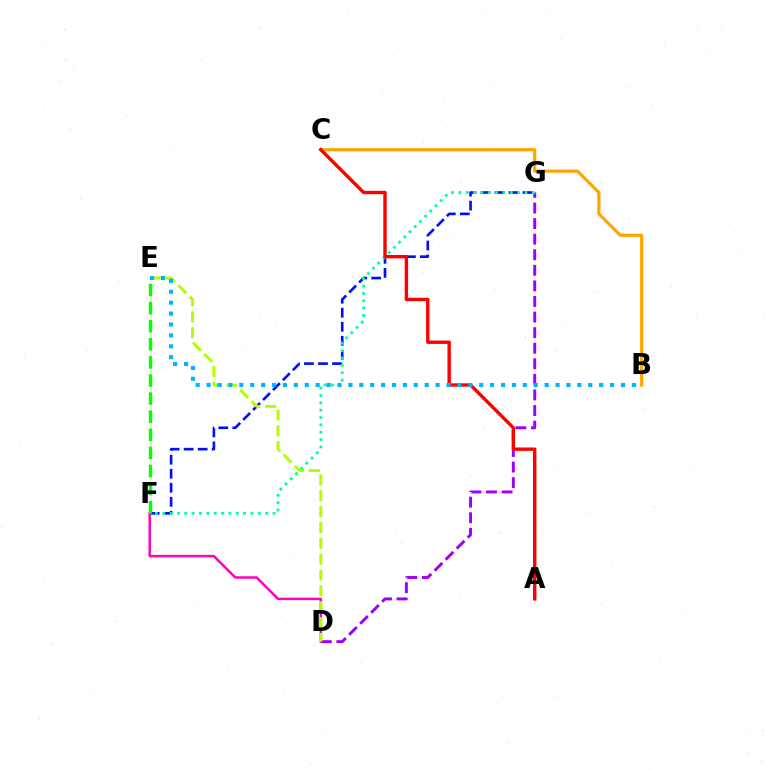{('F', 'G'): [{'color': '#0010ff', 'line_style': 'dashed', 'thickness': 1.91}, {'color': '#00ff9d', 'line_style': 'dotted', 'thickness': 2.0}], ('D', 'G'): [{'color': '#9b00ff', 'line_style': 'dashed', 'thickness': 2.12}], ('B', 'C'): [{'color': '#ffa500', 'line_style': 'solid', 'thickness': 2.28}], ('D', 'F'): [{'color': '#ff00bd', 'line_style': 'solid', 'thickness': 1.79}], ('E', 'F'): [{'color': '#08ff00', 'line_style': 'dashed', 'thickness': 2.46}], ('D', 'E'): [{'color': '#b3ff00', 'line_style': 'dashed', 'thickness': 2.15}], ('A', 'C'): [{'color': '#ff0000', 'line_style': 'solid', 'thickness': 2.44}], ('B', 'E'): [{'color': '#00b5ff', 'line_style': 'dotted', 'thickness': 2.96}]}